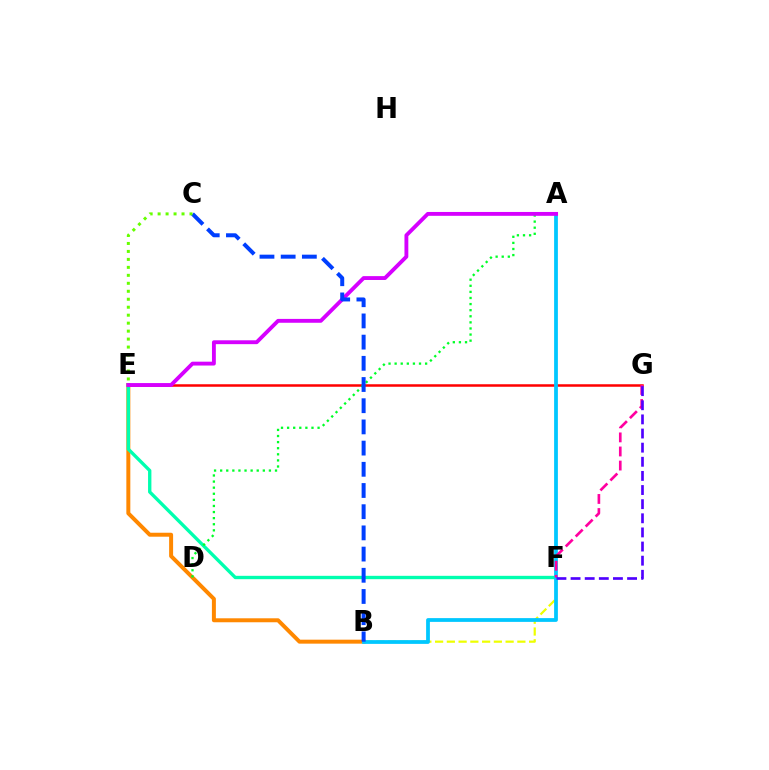{('B', 'E'): [{'color': '#ff8800', 'line_style': 'solid', 'thickness': 2.86}], ('B', 'F'): [{'color': '#eeff00', 'line_style': 'dashed', 'thickness': 1.6}], ('E', 'F'): [{'color': '#00ffaf', 'line_style': 'solid', 'thickness': 2.41}], ('E', 'G'): [{'color': '#ff0000', 'line_style': 'solid', 'thickness': 1.81}], ('A', 'D'): [{'color': '#00ff27', 'line_style': 'dotted', 'thickness': 1.66}], ('A', 'B'): [{'color': '#00c7ff', 'line_style': 'solid', 'thickness': 2.71}], ('A', 'E'): [{'color': '#d600ff', 'line_style': 'solid', 'thickness': 2.78}], ('B', 'C'): [{'color': '#003fff', 'line_style': 'dashed', 'thickness': 2.88}], ('C', 'E'): [{'color': '#66ff00', 'line_style': 'dotted', 'thickness': 2.17}], ('F', 'G'): [{'color': '#ff00a0', 'line_style': 'dashed', 'thickness': 1.91}, {'color': '#4f00ff', 'line_style': 'dashed', 'thickness': 1.92}]}